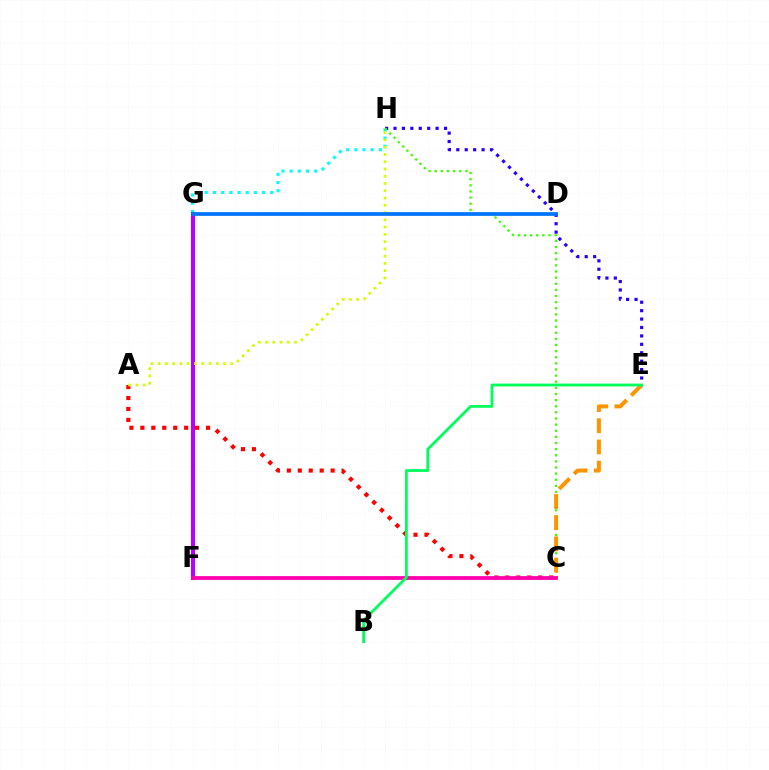{('E', 'H'): [{'color': '#2500ff', 'line_style': 'dotted', 'thickness': 2.29}], ('A', 'C'): [{'color': '#ff0000', 'line_style': 'dotted', 'thickness': 2.97}], ('G', 'H'): [{'color': '#00fff6', 'line_style': 'dotted', 'thickness': 2.22}], ('C', 'H'): [{'color': '#3dff00', 'line_style': 'dotted', 'thickness': 1.66}], ('F', 'G'): [{'color': '#b900ff', 'line_style': 'solid', 'thickness': 2.9}], ('C', 'F'): [{'color': '#ff00ac', 'line_style': 'solid', 'thickness': 2.73}], ('A', 'H'): [{'color': '#d1ff00', 'line_style': 'dotted', 'thickness': 1.97}], ('C', 'E'): [{'color': '#ff9400', 'line_style': 'dashed', 'thickness': 2.88}], ('B', 'E'): [{'color': '#00ff5c', 'line_style': 'solid', 'thickness': 2.01}], ('D', 'G'): [{'color': '#0074ff', 'line_style': 'solid', 'thickness': 2.69}]}